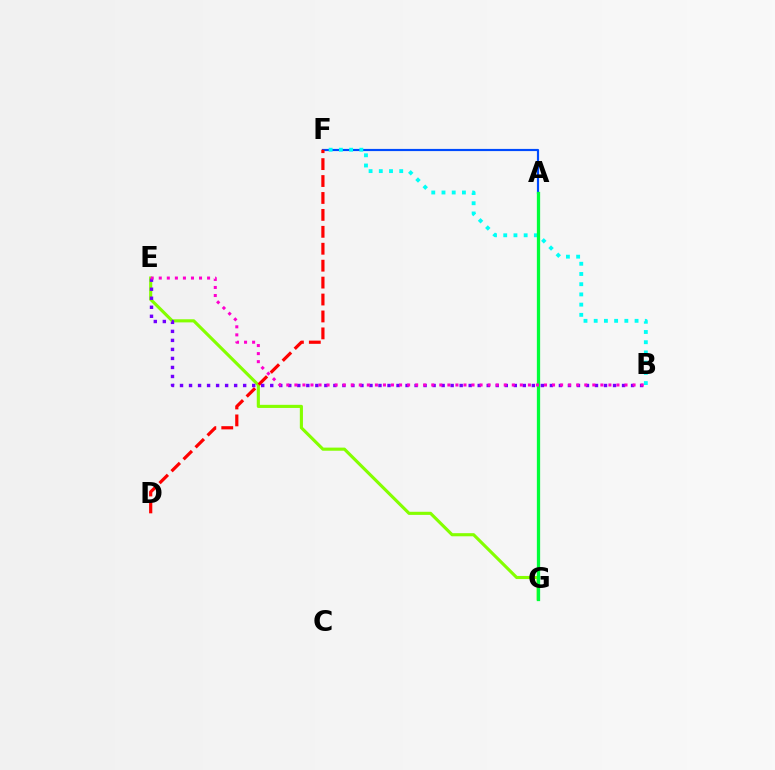{('A', 'F'): [{'color': '#004bff', 'line_style': 'solid', 'thickness': 1.57}], ('E', 'G'): [{'color': '#84ff00', 'line_style': 'solid', 'thickness': 2.25}], ('D', 'F'): [{'color': '#ff0000', 'line_style': 'dashed', 'thickness': 2.3}], ('B', 'F'): [{'color': '#00fff6', 'line_style': 'dotted', 'thickness': 2.78}], ('A', 'G'): [{'color': '#ffbd00', 'line_style': 'solid', 'thickness': 1.84}, {'color': '#00ff39', 'line_style': 'solid', 'thickness': 2.36}], ('B', 'E'): [{'color': '#7200ff', 'line_style': 'dotted', 'thickness': 2.45}, {'color': '#ff00cf', 'line_style': 'dotted', 'thickness': 2.19}]}